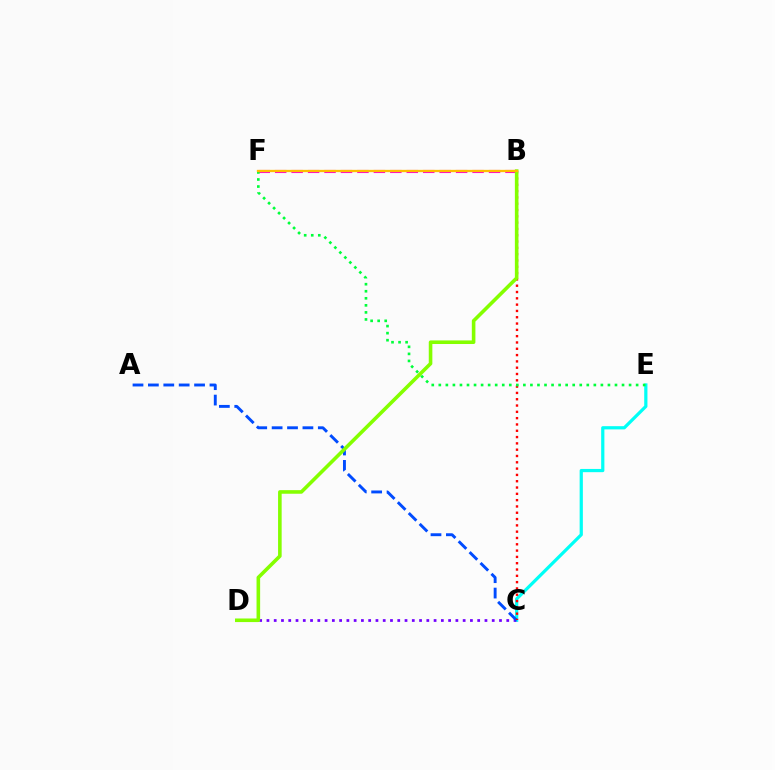{('C', 'E'): [{'color': '#00fff6', 'line_style': 'solid', 'thickness': 2.32}], ('B', 'F'): [{'color': '#ff00cf', 'line_style': 'dashed', 'thickness': 2.23}, {'color': '#ffbd00', 'line_style': 'solid', 'thickness': 1.66}], ('C', 'D'): [{'color': '#7200ff', 'line_style': 'dotted', 'thickness': 1.97}], ('A', 'C'): [{'color': '#004bff', 'line_style': 'dashed', 'thickness': 2.09}], ('B', 'C'): [{'color': '#ff0000', 'line_style': 'dotted', 'thickness': 1.71}], ('B', 'D'): [{'color': '#84ff00', 'line_style': 'solid', 'thickness': 2.58}], ('E', 'F'): [{'color': '#00ff39', 'line_style': 'dotted', 'thickness': 1.91}]}